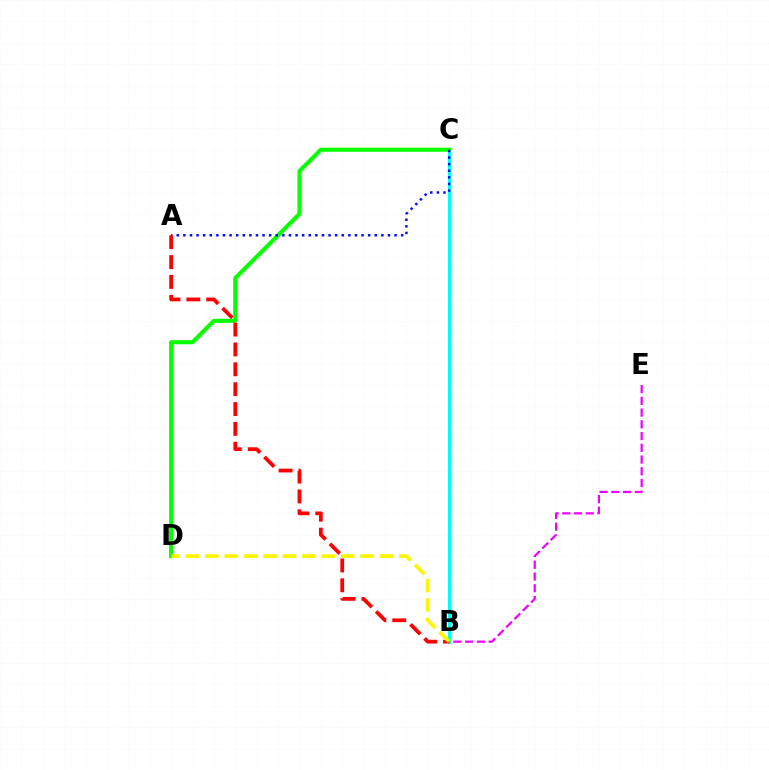{('B', 'C'): [{'color': '#00fff6', 'line_style': 'solid', 'thickness': 2.17}], ('C', 'D'): [{'color': '#08ff00', 'line_style': 'solid', 'thickness': 2.95}], ('A', 'C'): [{'color': '#0010ff', 'line_style': 'dotted', 'thickness': 1.79}], ('B', 'E'): [{'color': '#ee00ff', 'line_style': 'dashed', 'thickness': 1.6}], ('A', 'B'): [{'color': '#ff0000', 'line_style': 'dashed', 'thickness': 2.7}], ('B', 'D'): [{'color': '#fcf500', 'line_style': 'dashed', 'thickness': 2.64}]}